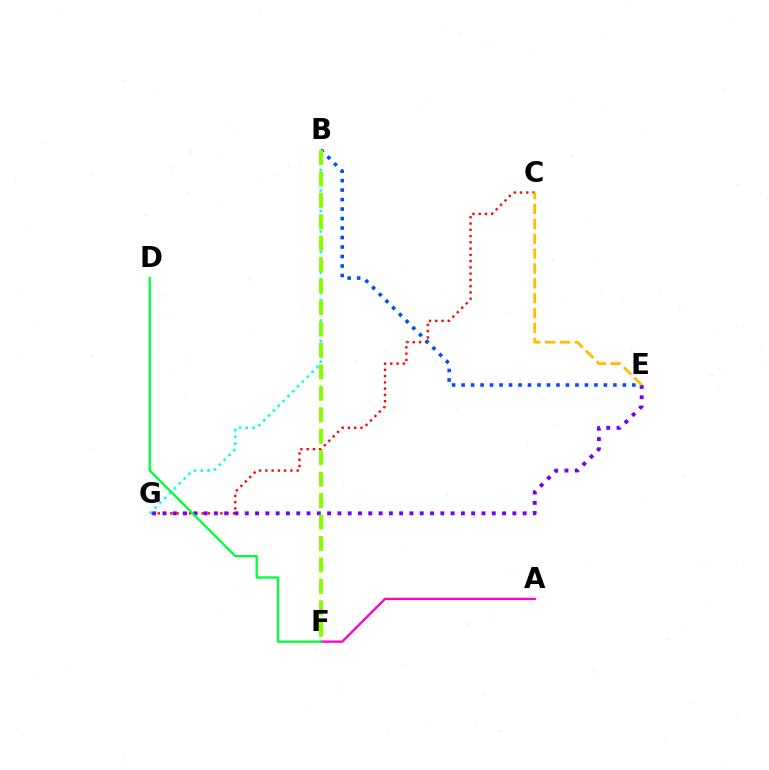{('A', 'F'): [{'color': '#ff00cf', 'line_style': 'solid', 'thickness': 1.67}], ('C', 'G'): [{'color': '#ff0000', 'line_style': 'dotted', 'thickness': 1.7}], ('E', 'G'): [{'color': '#7200ff', 'line_style': 'dotted', 'thickness': 2.8}], ('B', 'G'): [{'color': '#00fff6', 'line_style': 'dotted', 'thickness': 1.86}], ('B', 'E'): [{'color': '#004bff', 'line_style': 'dotted', 'thickness': 2.58}], ('B', 'F'): [{'color': '#84ff00', 'line_style': 'dashed', 'thickness': 2.91}], ('D', 'F'): [{'color': '#00ff39', 'line_style': 'solid', 'thickness': 1.64}], ('C', 'E'): [{'color': '#ffbd00', 'line_style': 'dashed', 'thickness': 2.02}]}